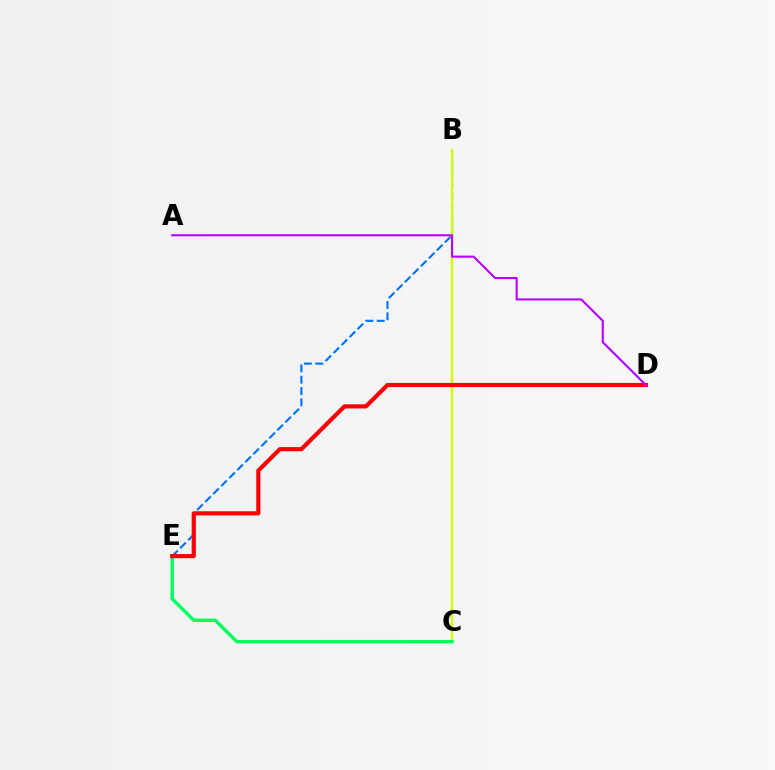{('B', 'E'): [{'color': '#0074ff', 'line_style': 'dashed', 'thickness': 1.54}], ('B', 'C'): [{'color': '#d1ff00', 'line_style': 'solid', 'thickness': 1.75}], ('C', 'E'): [{'color': '#00ff5c', 'line_style': 'solid', 'thickness': 2.46}], ('D', 'E'): [{'color': '#ff0000', 'line_style': 'solid', 'thickness': 2.99}], ('A', 'D'): [{'color': '#b900ff', 'line_style': 'solid', 'thickness': 1.51}]}